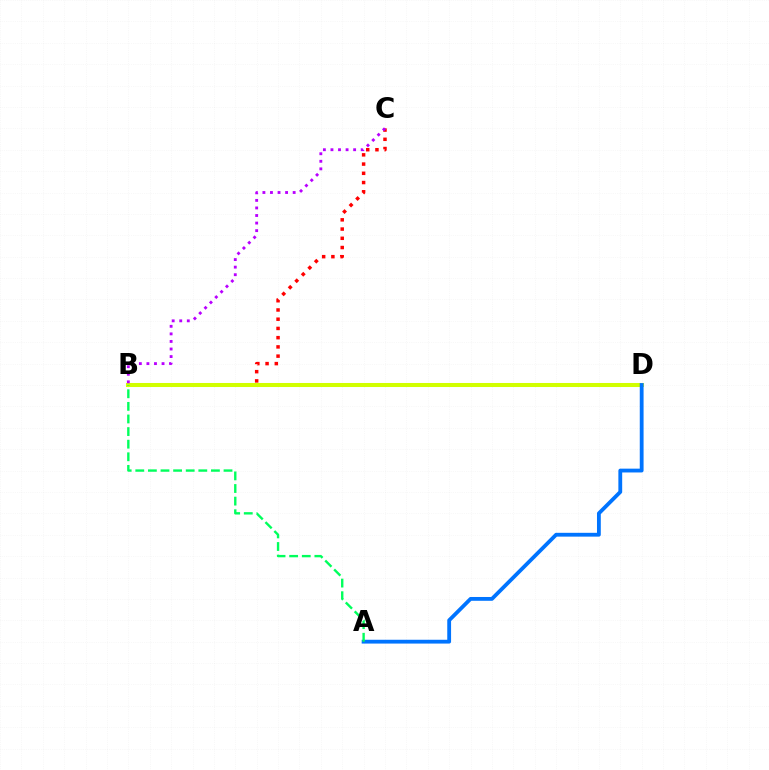{('B', 'C'): [{'color': '#ff0000', 'line_style': 'dotted', 'thickness': 2.51}, {'color': '#b900ff', 'line_style': 'dotted', 'thickness': 2.05}], ('B', 'D'): [{'color': '#d1ff00', 'line_style': 'solid', 'thickness': 2.91}], ('A', 'D'): [{'color': '#0074ff', 'line_style': 'solid', 'thickness': 2.75}], ('A', 'B'): [{'color': '#00ff5c', 'line_style': 'dashed', 'thickness': 1.71}]}